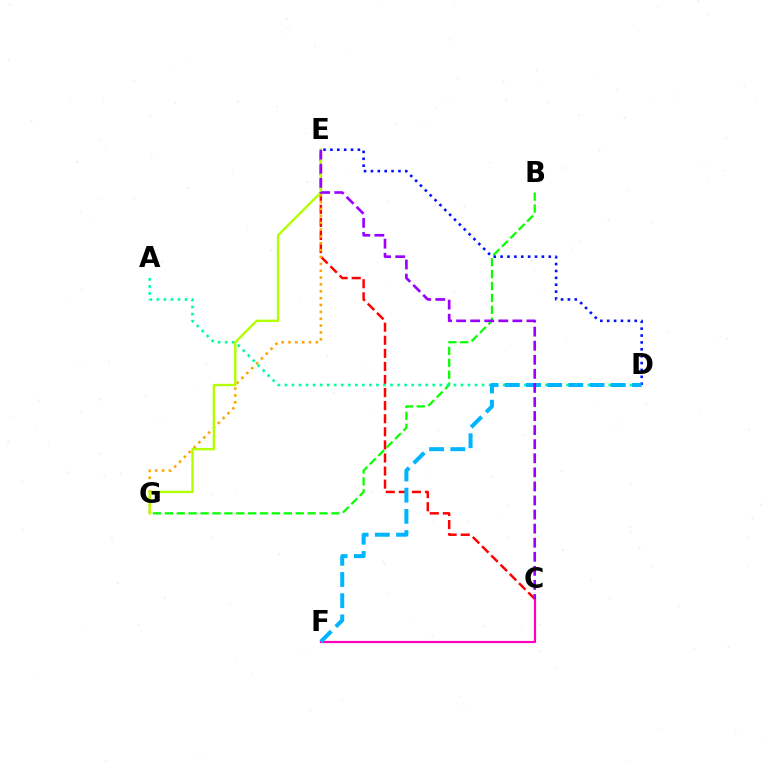{('C', 'E'): [{'color': '#ff0000', 'line_style': 'dashed', 'thickness': 1.78}, {'color': '#9b00ff', 'line_style': 'dashed', 'thickness': 1.91}], ('B', 'G'): [{'color': '#08ff00', 'line_style': 'dashed', 'thickness': 1.62}], ('E', 'G'): [{'color': '#ffa500', 'line_style': 'dotted', 'thickness': 1.86}, {'color': '#b3ff00', 'line_style': 'solid', 'thickness': 1.72}], ('C', 'F'): [{'color': '#ff00bd', 'line_style': 'solid', 'thickness': 1.58}], ('D', 'E'): [{'color': '#0010ff', 'line_style': 'dotted', 'thickness': 1.87}], ('A', 'D'): [{'color': '#00ff9d', 'line_style': 'dotted', 'thickness': 1.91}], ('D', 'F'): [{'color': '#00b5ff', 'line_style': 'dashed', 'thickness': 2.88}]}